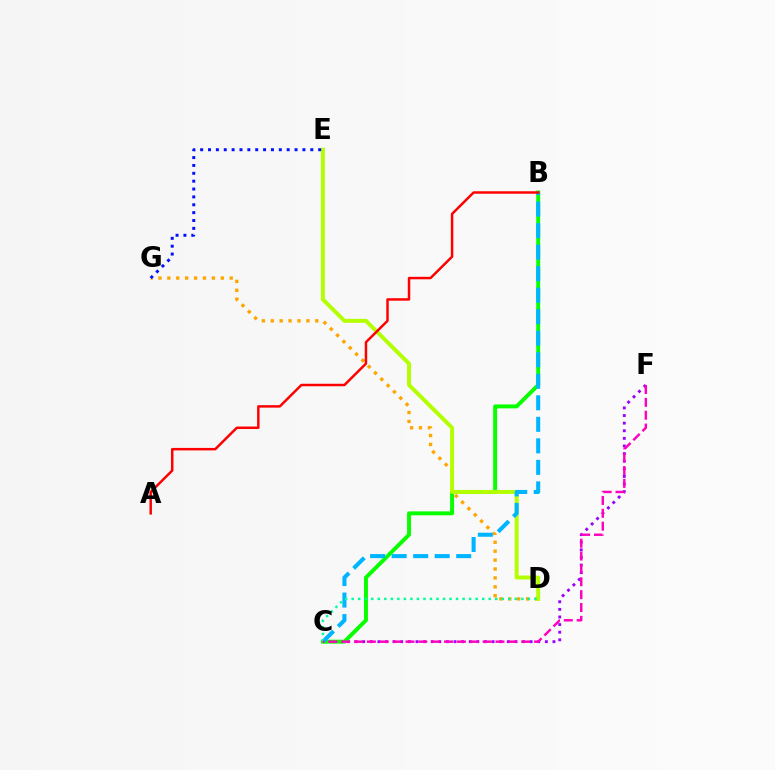{('D', 'G'): [{'color': '#ffa500', 'line_style': 'dotted', 'thickness': 2.42}], ('C', 'F'): [{'color': '#9b00ff', 'line_style': 'dotted', 'thickness': 2.07}, {'color': '#ff00bd', 'line_style': 'dashed', 'thickness': 1.75}], ('B', 'C'): [{'color': '#08ff00', 'line_style': 'solid', 'thickness': 2.83}, {'color': '#00b5ff', 'line_style': 'dashed', 'thickness': 2.92}], ('D', 'E'): [{'color': '#b3ff00', 'line_style': 'solid', 'thickness': 2.84}], ('C', 'D'): [{'color': '#00ff9d', 'line_style': 'dotted', 'thickness': 1.77}], ('A', 'B'): [{'color': '#ff0000', 'line_style': 'solid', 'thickness': 1.78}], ('E', 'G'): [{'color': '#0010ff', 'line_style': 'dotted', 'thickness': 2.14}]}